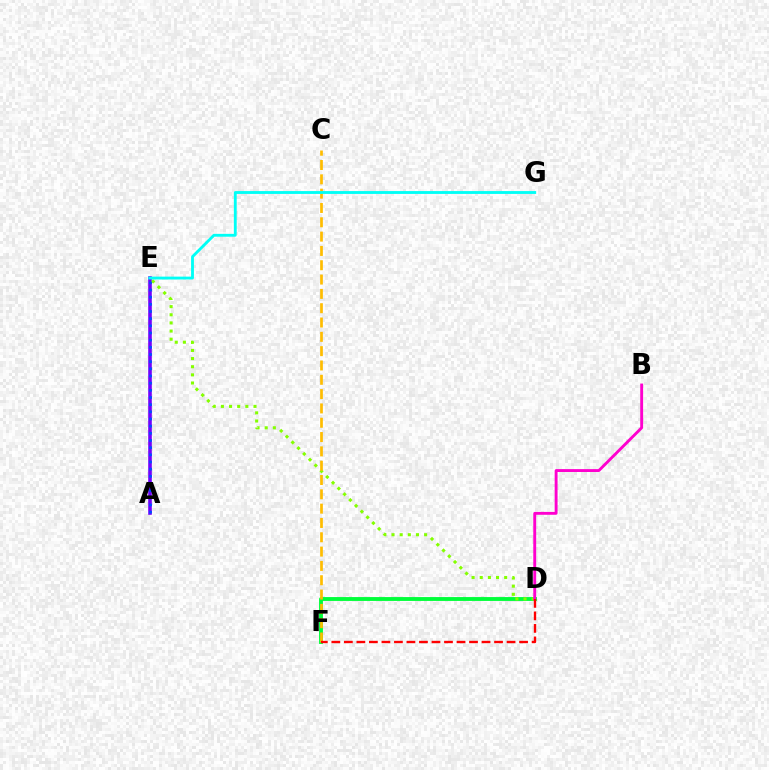{('D', 'F'): [{'color': '#00ff39', 'line_style': 'solid', 'thickness': 2.78}, {'color': '#ff0000', 'line_style': 'dashed', 'thickness': 1.7}], ('A', 'E'): [{'color': '#7200ff', 'line_style': 'solid', 'thickness': 2.59}, {'color': '#004bff', 'line_style': 'dotted', 'thickness': 1.95}], ('D', 'E'): [{'color': '#84ff00', 'line_style': 'dotted', 'thickness': 2.21}], ('C', 'F'): [{'color': '#ffbd00', 'line_style': 'dashed', 'thickness': 1.95}], ('B', 'D'): [{'color': '#ff00cf', 'line_style': 'solid', 'thickness': 2.08}], ('E', 'G'): [{'color': '#00fff6', 'line_style': 'solid', 'thickness': 2.05}]}